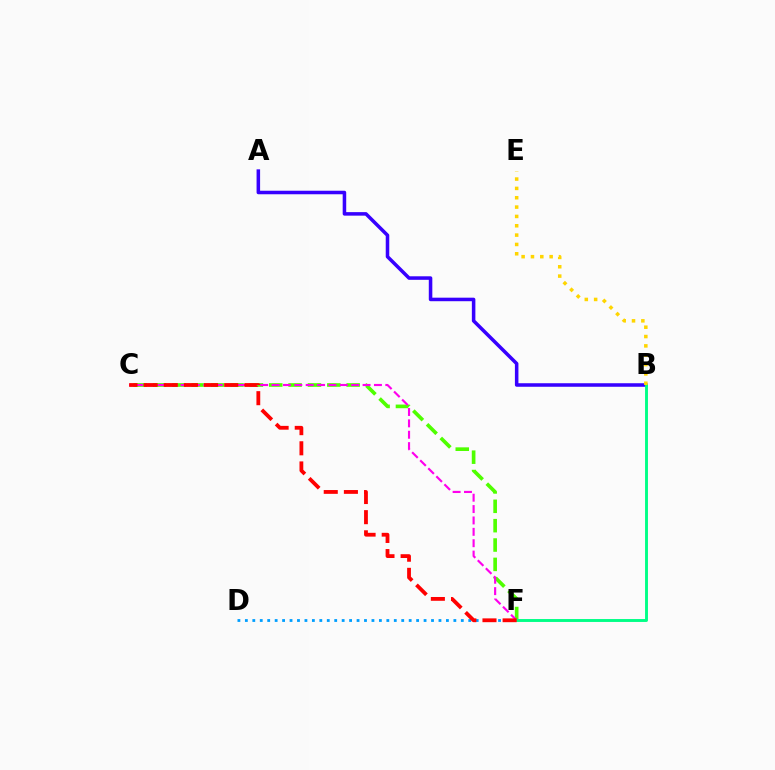{('C', 'F'): [{'color': '#4fff00', 'line_style': 'dashed', 'thickness': 2.63}, {'color': '#ff00ed', 'line_style': 'dashed', 'thickness': 1.55}, {'color': '#ff0000', 'line_style': 'dashed', 'thickness': 2.74}], ('A', 'B'): [{'color': '#3700ff', 'line_style': 'solid', 'thickness': 2.54}], ('B', 'F'): [{'color': '#00ff86', 'line_style': 'solid', 'thickness': 2.09}], ('D', 'F'): [{'color': '#009eff', 'line_style': 'dotted', 'thickness': 2.02}], ('B', 'E'): [{'color': '#ffd500', 'line_style': 'dotted', 'thickness': 2.54}]}